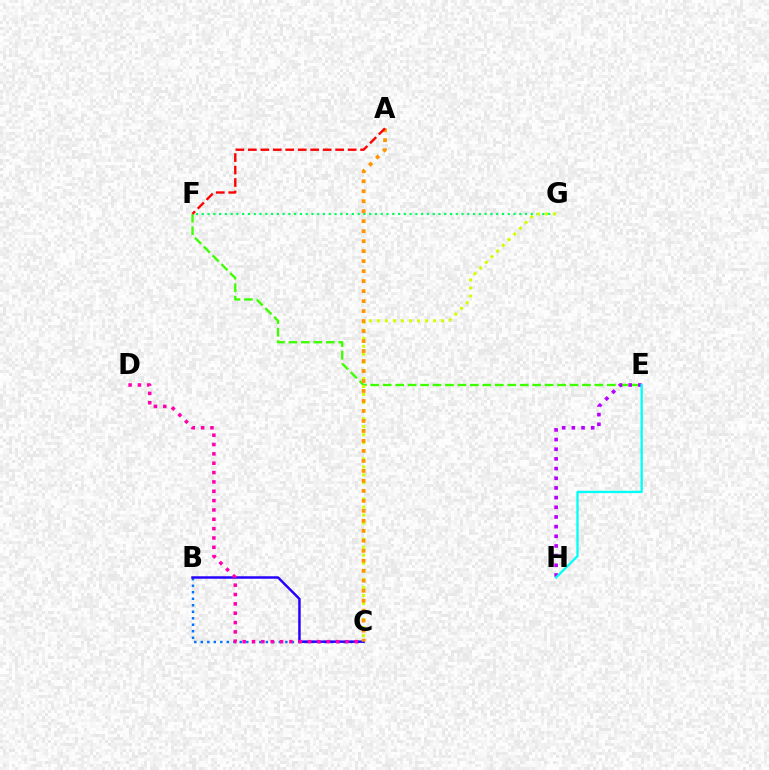{('E', 'F'): [{'color': '#3dff00', 'line_style': 'dashed', 'thickness': 1.69}], ('B', 'C'): [{'color': '#0074ff', 'line_style': 'dotted', 'thickness': 1.77}, {'color': '#2500ff', 'line_style': 'solid', 'thickness': 1.78}], ('E', 'H'): [{'color': '#b900ff', 'line_style': 'dotted', 'thickness': 2.63}, {'color': '#00fff6', 'line_style': 'solid', 'thickness': 1.67}], ('F', 'G'): [{'color': '#00ff5c', 'line_style': 'dotted', 'thickness': 1.57}], ('C', 'G'): [{'color': '#d1ff00', 'line_style': 'dotted', 'thickness': 2.18}], ('A', 'C'): [{'color': '#ff9400', 'line_style': 'dotted', 'thickness': 2.71}], ('C', 'D'): [{'color': '#ff00ac', 'line_style': 'dotted', 'thickness': 2.54}], ('A', 'F'): [{'color': '#ff0000', 'line_style': 'dashed', 'thickness': 1.69}]}